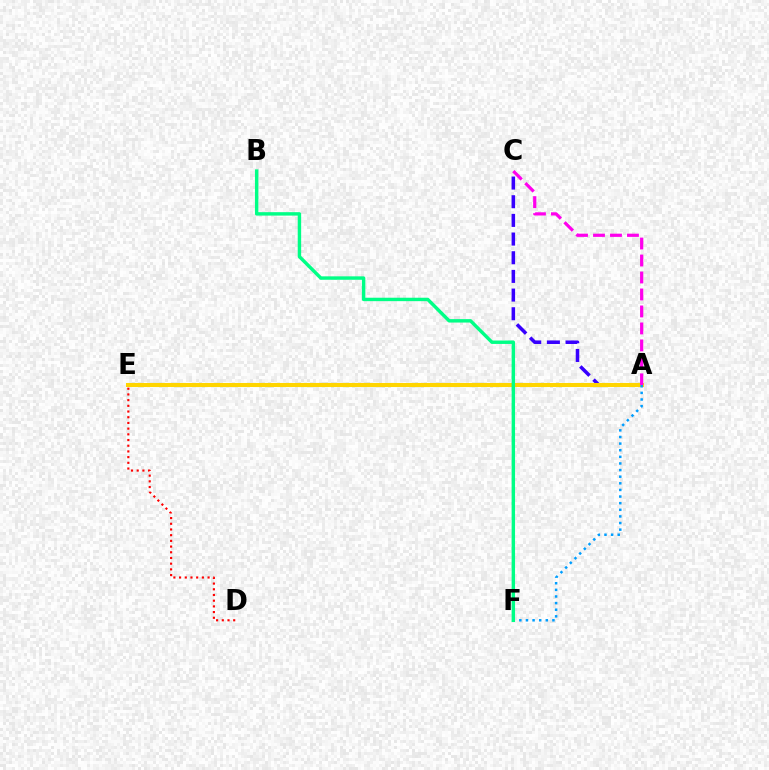{('A', 'C'): [{'color': '#3700ff', 'line_style': 'dashed', 'thickness': 2.54}, {'color': '#ff00ed', 'line_style': 'dashed', 'thickness': 2.31}], ('A', 'E'): [{'color': '#4fff00', 'line_style': 'dashed', 'thickness': 2.91}, {'color': '#ffd500', 'line_style': 'solid', 'thickness': 2.91}], ('A', 'F'): [{'color': '#009eff', 'line_style': 'dotted', 'thickness': 1.8}], ('B', 'F'): [{'color': '#00ff86', 'line_style': 'solid', 'thickness': 2.47}], ('D', 'E'): [{'color': '#ff0000', 'line_style': 'dotted', 'thickness': 1.55}]}